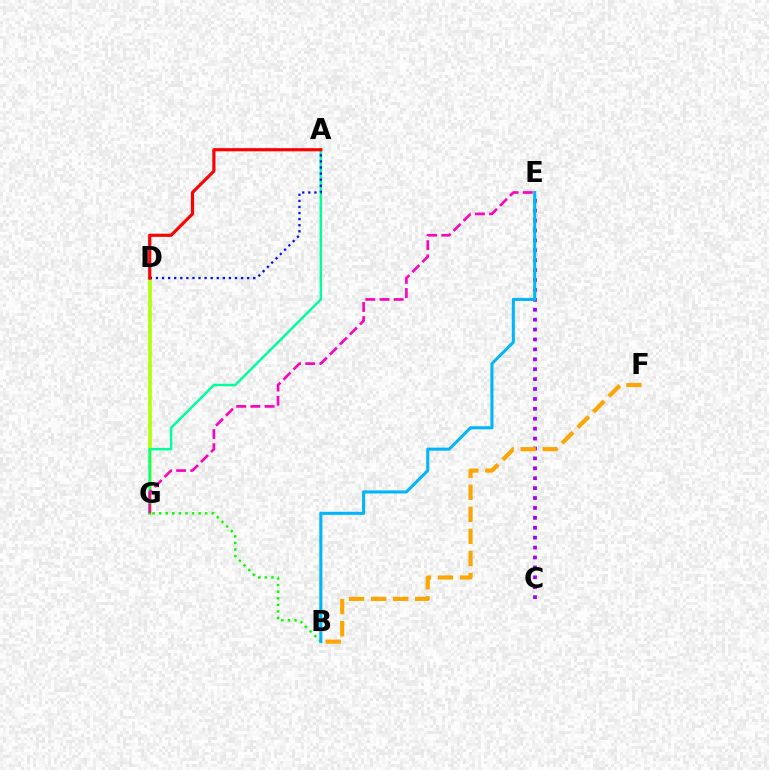{('D', 'G'): [{'color': '#b3ff00', 'line_style': 'solid', 'thickness': 2.6}], ('C', 'E'): [{'color': '#9b00ff', 'line_style': 'dotted', 'thickness': 2.69}], ('B', 'G'): [{'color': '#08ff00', 'line_style': 'dotted', 'thickness': 1.79}], ('B', 'E'): [{'color': '#00b5ff', 'line_style': 'solid', 'thickness': 2.22}], ('A', 'G'): [{'color': '#00ff9d', 'line_style': 'solid', 'thickness': 1.81}], ('A', 'D'): [{'color': '#0010ff', 'line_style': 'dotted', 'thickness': 1.65}, {'color': '#ff0000', 'line_style': 'solid', 'thickness': 2.28}], ('B', 'F'): [{'color': '#ffa500', 'line_style': 'dashed', 'thickness': 3.0}], ('E', 'G'): [{'color': '#ff00bd', 'line_style': 'dashed', 'thickness': 1.93}]}